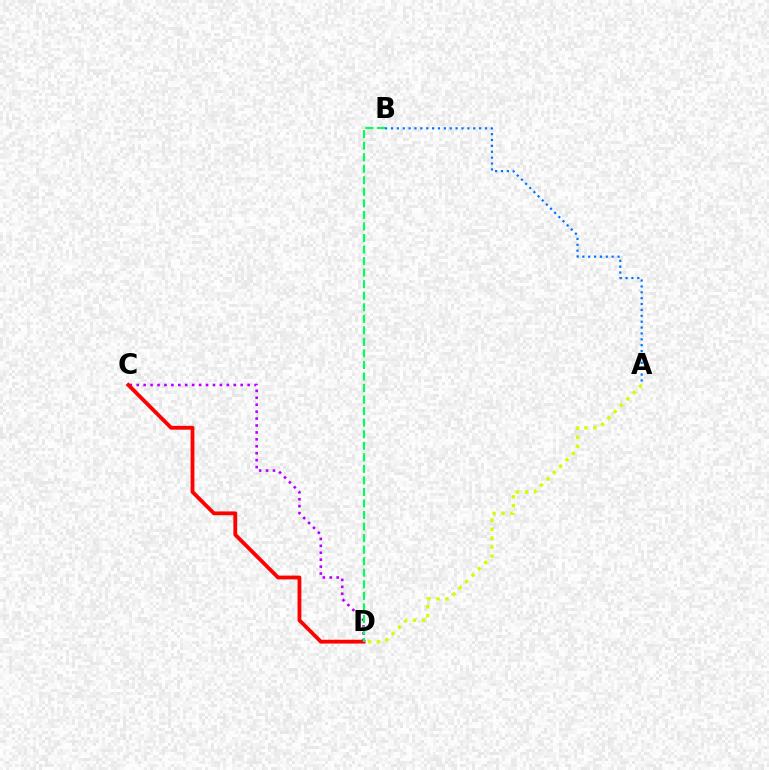{('A', 'D'): [{'color': '#d1ff00', 'line_style': 'dotted', 'thickness': 2.44}], ('C', 'D'): [{'color': '#b900ff', 'line_style': 'dotted', 'thickness': 1.88}, {'color': '#ff0000', 'line_style': 'solid', 'thickness': 2.74}], ('A', 'B'): [{'color': '#0074ff', 'line_style': 'dotted', 'thickness': 1.6}], ('B', 'D'): [{'color': '#00ff5c', 'line_style': 'dashed', 'thickness': 1.57}]}